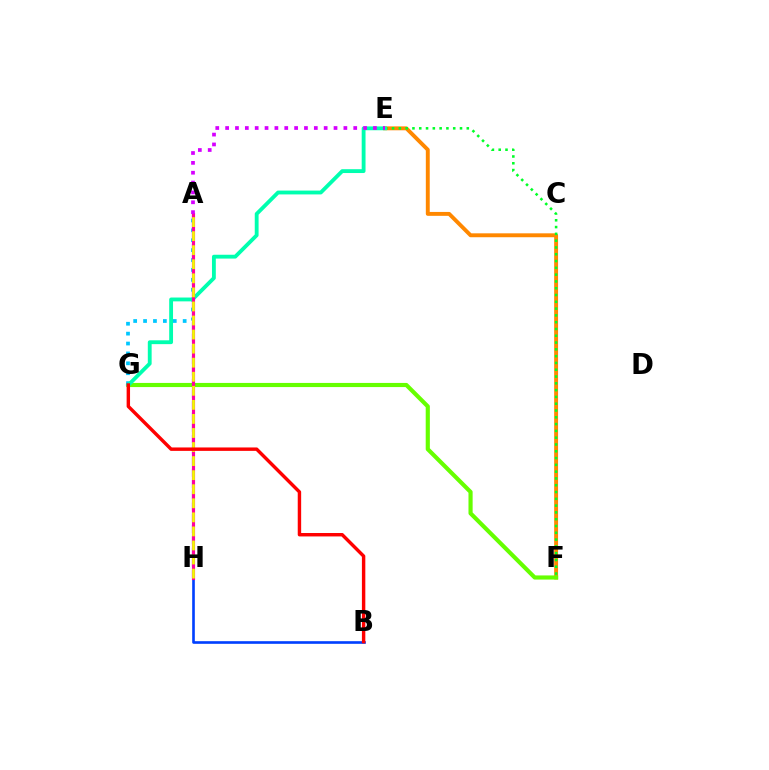{('E', 'F'): [{'color': '#ff8800', 'line_style': 'solid', 'thickness': 2.81}, {'color': '#00ff27', 'line_style': 'dotted', 'thickness': 1.85}], ('A', 'H'): [{'color': '#4f00ff', 'line_style': 'dashed', 'thickness': 1.53}, {'color': '#ff00a0', 'line_style': 'solid', 'thickness': 2.26}, {'color': '#eeff00', 'line_style': 'dashed', 'thickness': 1.91}], ('B', 'H'): [{'color': '#003fff', 'line_style': 'solid', 'thickness': 1.89}], ('F', 'G'): [{'color': '#66ff00', 'line_style': 'solid', 'thickness': 2.98}], ('A', 'G'): [{'color': '#00c7ff', 'line_style': 'dotted', 'thickness': 2.69}], ('E', 'G'): [{'color': '#00ffaf', 'line_style': 'solid', 'thickness': 2.76}], ('A', 'E'): [{'color': '#d600ff', 'line_style': 'dotted', 'thickness': 2.68}], ('B', 'G'): [{'color': '#ff0000', 'line_style': 'solid', 'thickness': 2.46}]}